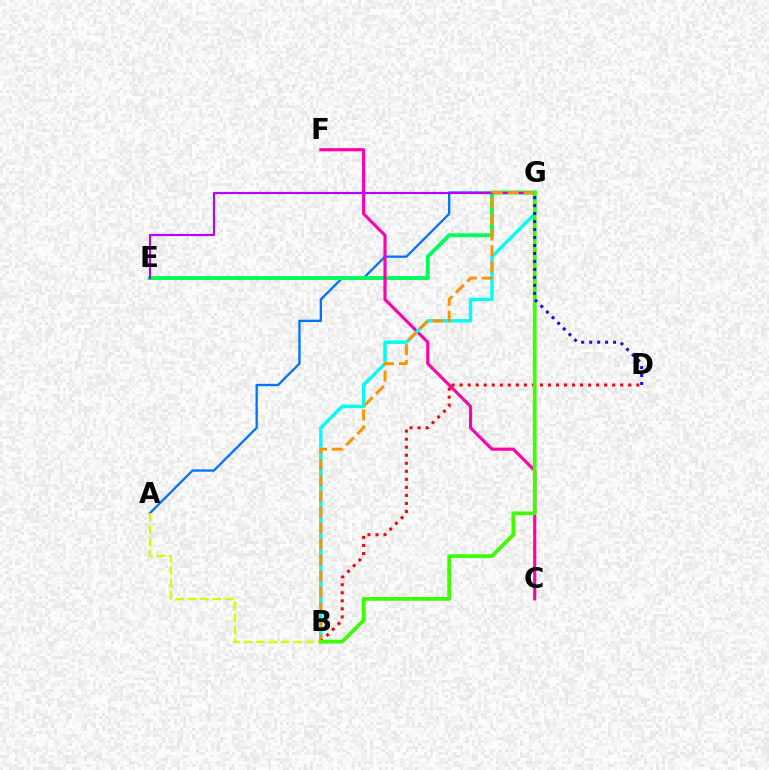{('A', 'G'): [{'color': '#0074ff', 'line_style': 'solid', 'thickness': 1.67}], ('E', 'G'): [{'color': '#00ff5c', 'line_style': 'solid', 'thickness': 2.82}, {'color': '#b900ff', 'line_style': 'solid', 'thickness': 1.56}], ('C', 'F'): [{'color': '#ff00ac', 'line_style': 'solid', 'thickness': 2.25}], ('B', 'G'): [{'color': '#00fff6', 'line_style': 'solid', 'thickness': 2.46}, {'color': '#ff9400', 'line_style': 'dashed', 'thickness': 2.16}, {'color': '#3dff00', 'line_style': 'solid', 'thickness': 2.72}], ('A', 'B'): [{'color': '#d1ff00', 'line_style': 'dashed', 'thickness': 1.68}], ('B', 'D'): [{'color': '#ff0000', 'line_style': 'dotted', 'thickness': 2.18}], ('D', 'G'): [{'color': '#2500ff', 'line_style': 'dotted', 'thickness': 2.17}]}